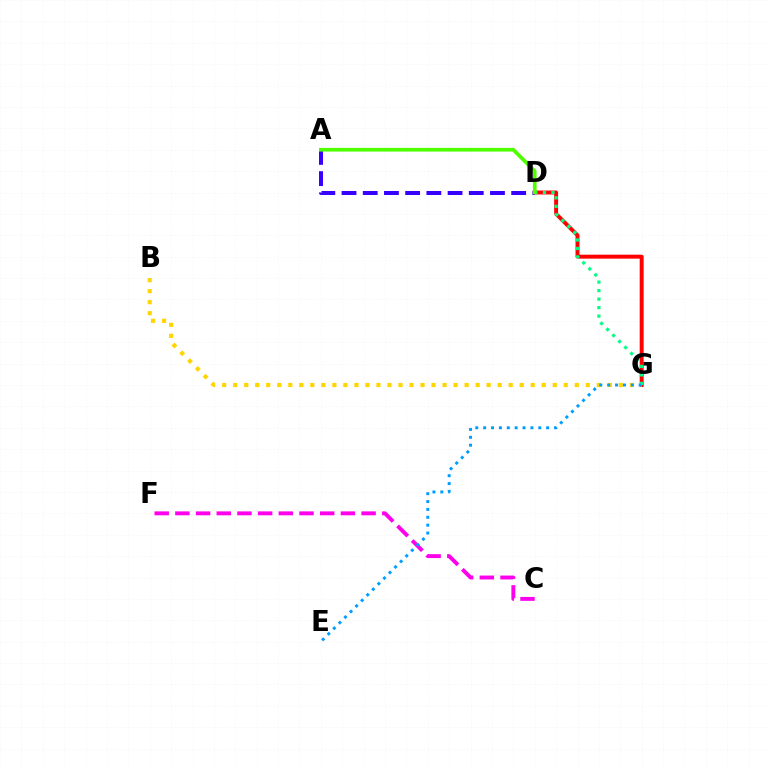{('C', 'F'): [{'color': '#ff00ed', 'line_style': 'dashed', 'thickness': 2.81}], ('D', 'G'): [{'color': '#ff0000', 'line_style': 'solid', 'thickness': 2.84}, {'color': '#00ff86', 'line_style': 'dotted', 'thickness': 2.31}], ('A', 'D'): [{'color': '#3700ff', 'line_style': 'dashed', 'thickness': 2.88}, {'color': '#4fff00', 'line_style': 'solid', 'thickness': 2.67}], ('B', 'G'): [{'color': '#ffd500', 'line_style': 'dotted', 'thickness': 2.99}], ('E', 'G'): [{'color': '#009eff', 'line_style': 'dotted', 'thickness': 2.14}]}